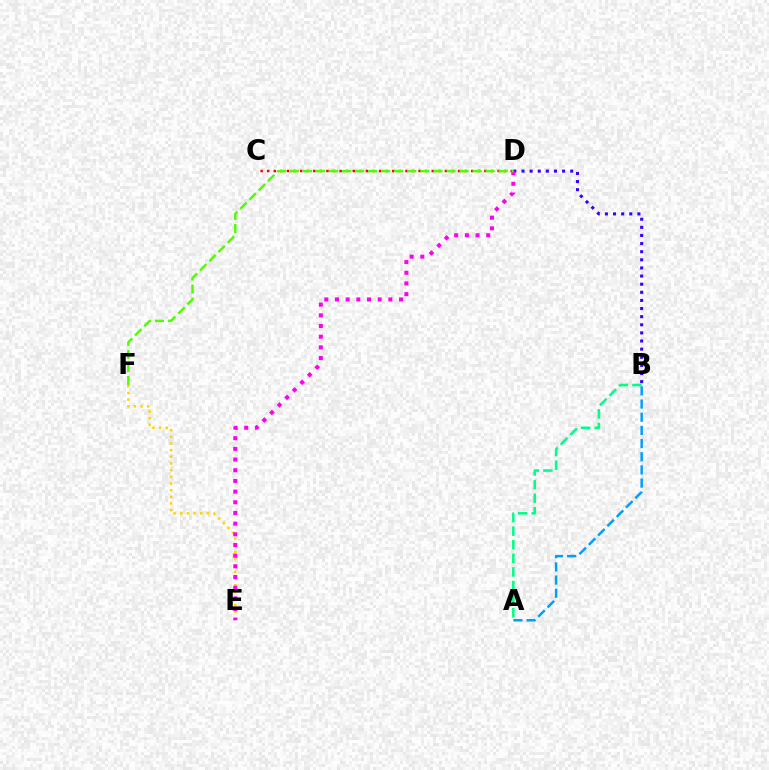{('B', 'D'): [{'color': '#3700ff', 'line_style': 'dotted', 'thickness': 2.21}], ('C', 'D'): [{'color': '#ff0000', 'line_style': 'dotted', 'thickness': 1.79}], ('E', 'F'): [{'color': '#ffd500', 'line_style': 'dotted', 'thickness': 1.81}], ('D', 'E'): [{'color': '#ff00ed', 'line_style': 'dotted', 'thickness': 2.9}], ('D', 'F'): [{'color': '#4fff00', 'line_style': 'dashed', 'thickness': 1.77}], ('A', 'B'): [{'color': '#009eff', 'line_style': 'dashed', 'thickness': 1.79}, {'color': '#00ff86', 'line_style': 'dashed', 'thickness': 1.85}]}